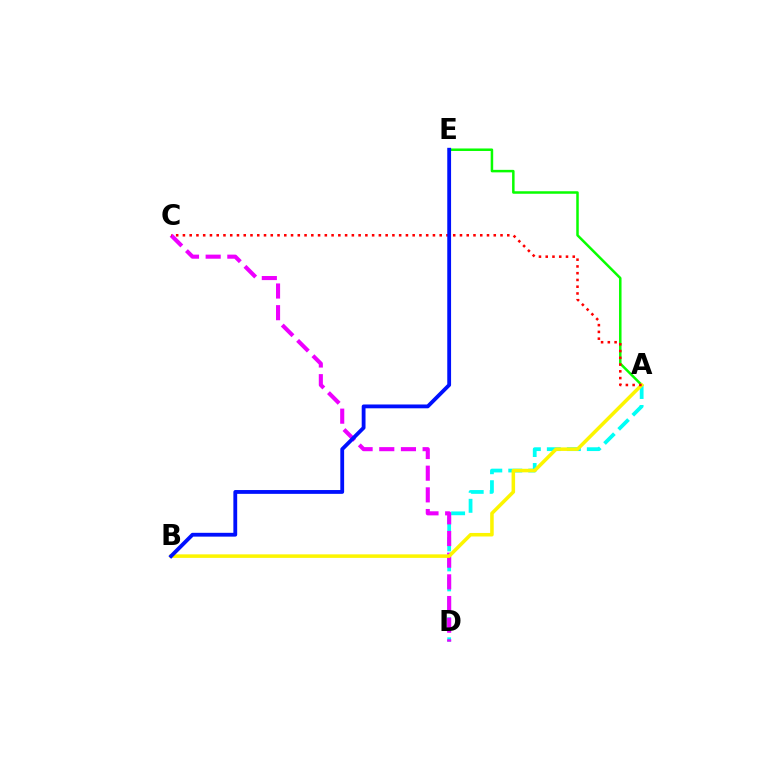{('A', 'D'): [{'color': '#00fff6', 'line_style': 'dashed', 'thickness': 2.72}], ('A', 'E'): [{'color': '#08ff00', 'line_style': 'solid', 'thickness': 1.8}], ('C', 'D'): [{'color': '#ee00ff', 'line_style': 'dashed', 'thickness': 2.94}], ('A', 'B'): [{'color': '#fcf500', 'line_style': 'solid', 'thickness': 2.54}], ('A', 'C'): [{'color': '#ff0000', 'line_style': 'dotted', 'thickness': 1.84}], ('B', 'E'): [{'color': '#0010ff', 'line_style': 'solid', 'thickness': 2.75}]}